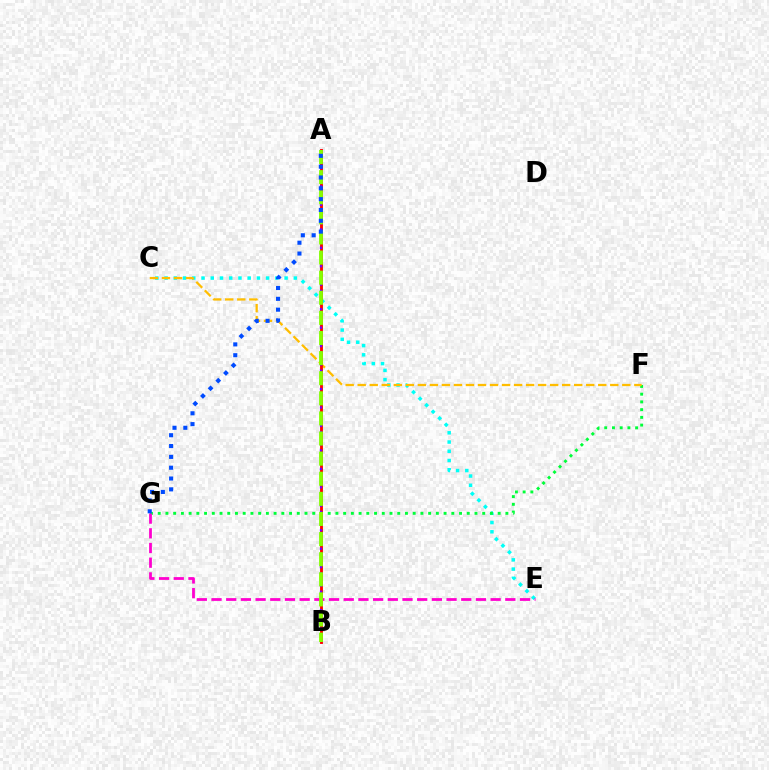{('C', 'E'): [{'color': '#00fff6', 'line_style': 'dotted', 'thickness': 2.51}], ('F', 'G'): [{'color': '#00ff39', 'line_style': 'dotted', 'thickness': 2.1}], ('C', 'F'): [{'color': '#ffbd00', 'line_style': 'dashed', 'thickness': 1.63}], ('A', 'B'): [{'color': '#ff0000', 'line_style': 'solid', 'thickness': 2.06}, {'color': '#7200ff', 'line_style': 'dotted', 'thickness': 1.67}, {'color': '#84ff00', 'line_style': 'dashed', 'thickness': 2.73}], ('E', 'G'): [{'color': '#ff00cf', 'line_style': 'dashed', 'thickness': 2.0}], ('A', 'G'): [{'color': '#004bff', 'line_style': 'dotted', 'thickness': 2.94}]}